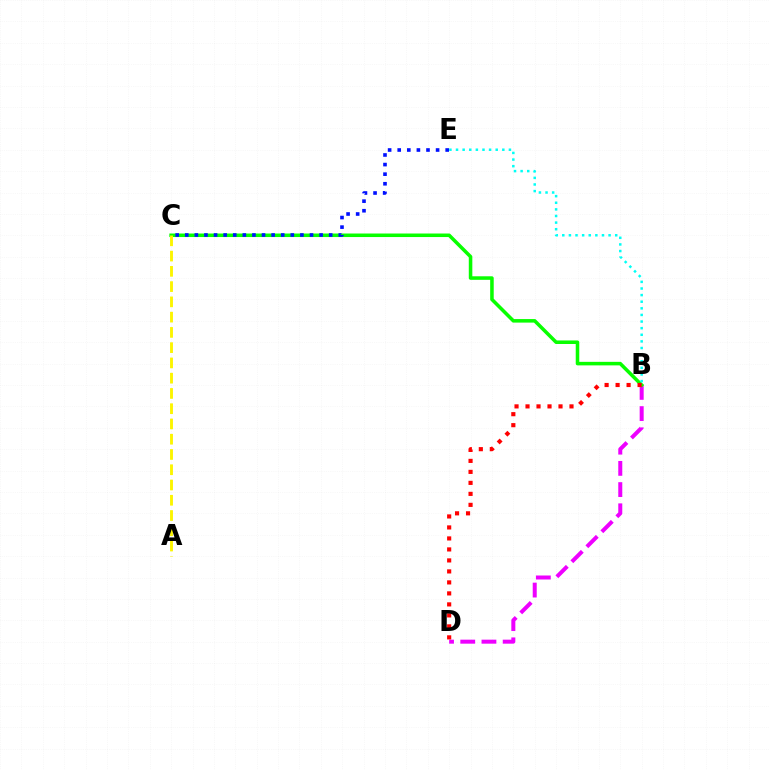{('B', 'D'): [{'color': '#ee00ff', 'line_style': 'dashed', 'thickness': 2.88}, {'color': '#ff0000', 'line_style': 'dotted', 'thickness': 2.99}], ('B', 'C'): [{'color': '#08ff00', 'line_style': 'solid', 'thickness': 2.55}], ('B', 'E'): [{'color': '#00fff6', 'line_style': 'dotted', 'thickness': 1.8}], ('A', 'C'): [{'color': '#fcf500', 'line_style': 'dashed', 'thickness': 2.07}], ('C', 'E'): [{'color': '#0010ff', 'line_style': 'dotted', 'thickness': 2.61}]}